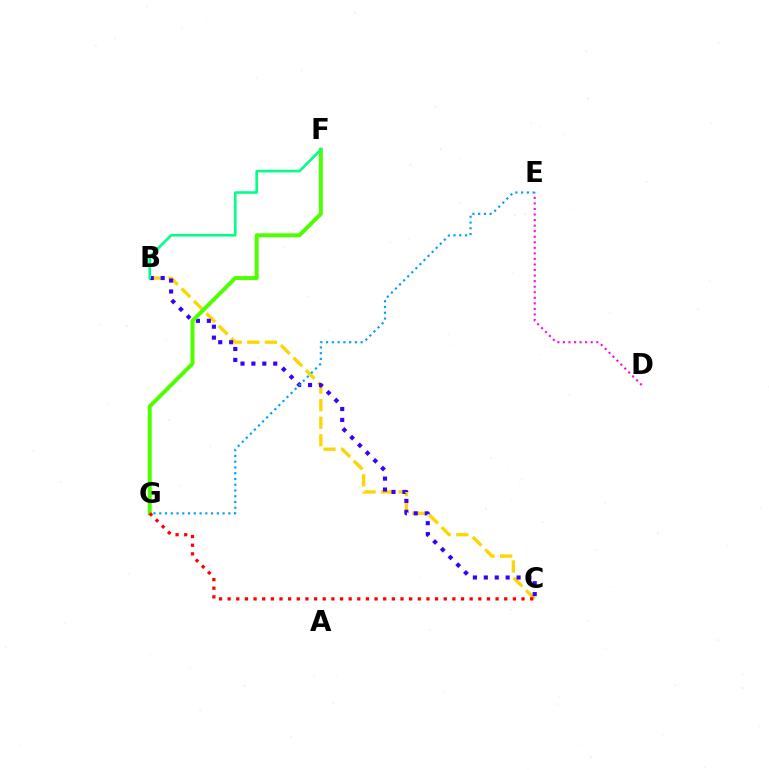{('B', 'C'): [{'color': '#ffd500', 'line_style': 'dashed', 'thickness': 2.39}, {'color': '#3700ff', 'line_style': 'dotted', 'thickness': 2.97}], ('D', 'E'): [{'color': '#ff00ed', 'line_style': 'dotted', 'thickness': 1.51}], ('E', 'G'): [{'color': '#009eff', 'line_style': 'dotted', 'thickness': 1.56}], ('F', 'G'): [{'color': '#4fff00', 'line_style': 'solid', 'thickness': 2.87}], ('B', 'F'): [{'color': '#00ff86', 'line_style': 'solid', 'thickness': 1.87}], ('C', 'G'): [{'color': '#ff0000', 'line_style': 'dotted', 'thickness': 2.35}]}